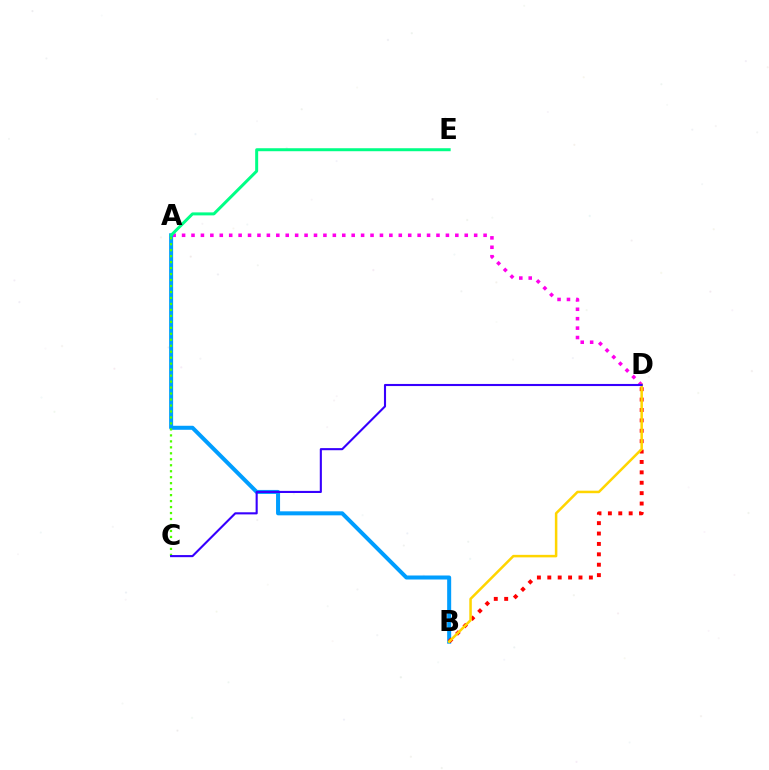{('A', 'D'): [{'color': '#ff00ed', 'line_style': 'dotted', 'thickness': 2.56}], ('A', 'B'): [{'color': '#009eff', 'line_style': 'solid', 'thickness': 2.89}], ('A', 'C'): [{'color': '#4fff00', 'line_style': 'dotted', 'thickness': 1.62}], ('B', 'D'): [{'color': '#ff0000', 'line_style': 'dotted', 'thickness': 2.82}, {'color': '#ffd500', 'line_style': 'solid', 'thickness': 1.81}], ('A', 'E'): [{'color': '#00ff86', 'line_style': 'solid', 'thickness': 2.15}], ('C', 'D'): [{'color': '#3700ff', 'line_style': 'solid', 'thickness': 1.52}]}